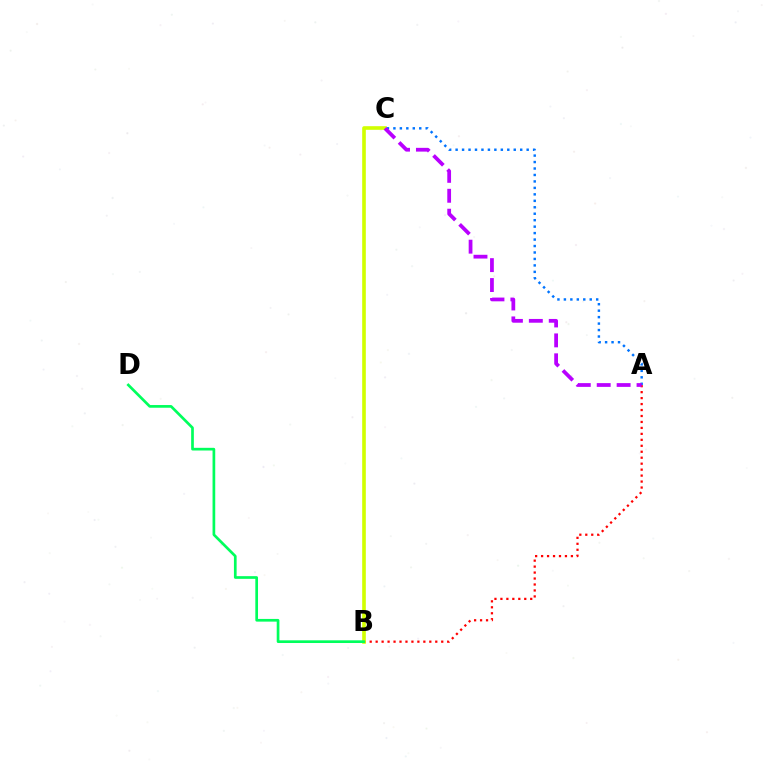{('A', 'C'): [{'color': '#0074ff', 'line_style': 'dotted', 'thickness': 1.76}, {'color': '#b900ff', 'line_style': 'dashed', 'thickness': 2.71}], ('A', 'B'): [{'color': '#ff0000', 'line_style': 'dotted', 'thickness': 1.62}], ('B', 'C'): [{'color': '#d1ff00', 'line_style': 'solid', 'thickness': 2.62}], ('B', 'D'): [{'color': '#00ff5c', 'line_style': 'solid', 'thickness': 1.94}]}